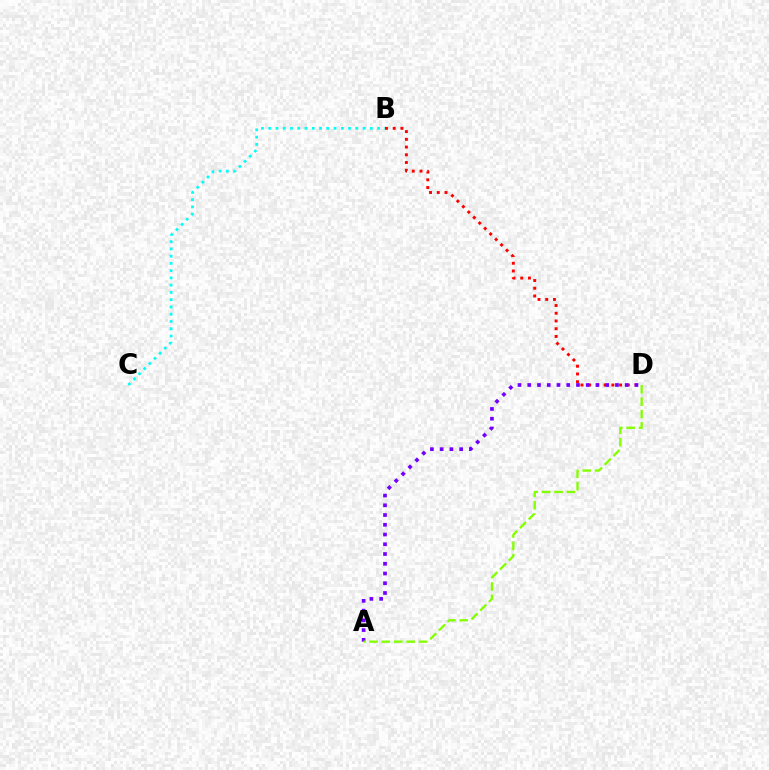{('B', 'D'): [{'color': '#ff0000', 'line_style': 'dotted', 'thickness': 2.1}], ('A', 'D'): [{'color': '#7200ff', 'line_style': 'dotted', 'thickness': 2.65}, {'color': '#84ff00', 'line_style': 'dashed', 'thickness': 1.68}], ('B', 'C'): [{'color': '#00fff6', 'line_style': 'dotted', 'thickness': 1.97}]}